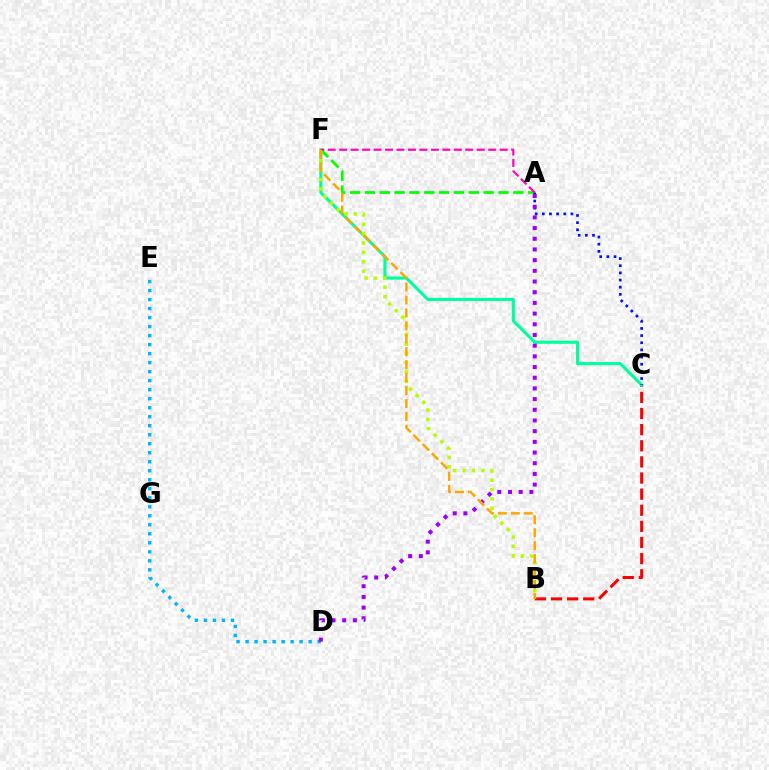{('B', 'C'): [{'color': '#ff0000', 'line_style': 'dashed', 'thickness': 2.19}], ('C', 'F'): [{'color': '#00ff9d', 'line_style': 'solid', 'thickness': 2.25}], ('D', 'E'): [{'color': '#00b5ff', 'line_style': 'dotted', 'thickness': 2.45}], ('A', 'F'): [{'color': '#08ff00', 'line_style': 'dashed', 'thickness': 2.02}, {'color': '#ff00bd', 'line_style': 'dashed', 'thickness': 1.56}], ('B', 'F'): [{'color': '#b3ff00', 'line_style': 'dotted', 'thickness': 2.55}, {'color': '#ffa500', 'line_style': 'dashed', 'thickness': 1.76}], ('A', 'C'): [{'color': '#0010ff', 'line_style': 'dotted', 'thickness': 1.94}], ('A', 'D'): [{'color': '#9b00ff', 'line_style': 'dotted', 'thickness': 2.9}]}